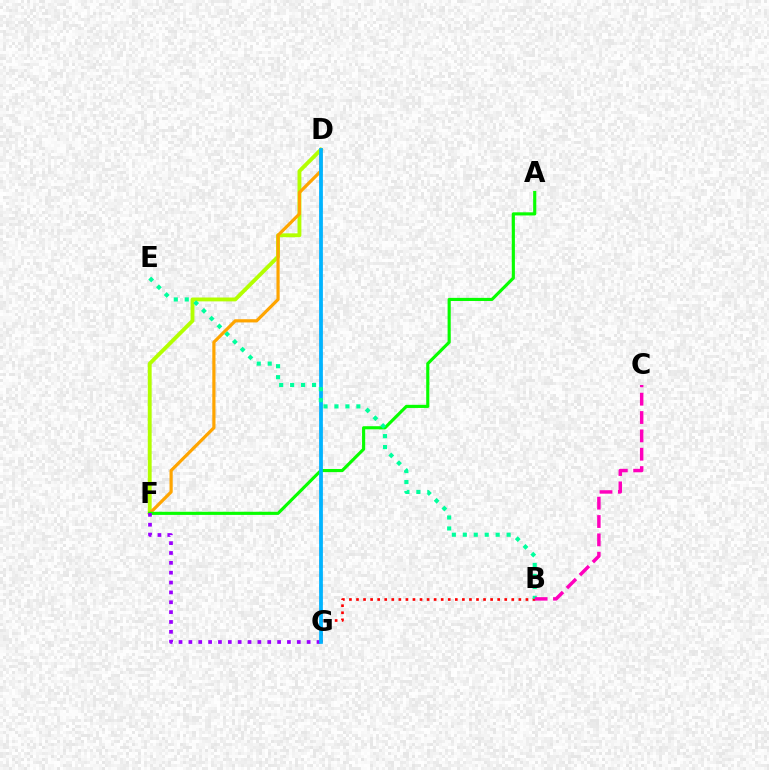{('D', 'F'): [{'color': '#b3ff00', 'line_style': 'solid', 'thickness': 2.78}, {'color': '#ffa500', 'line_style': 'solid', 'thickness': 2.3}], ('B', 'G'): [{'color': '#ff0000', 'line_style': 'dotted', 'thickness': 1.92}], ('A', 'F'): [{'color': '#08ff00', 'line_style': 'solid', 'thickness': 2.26}], ('F', 'G'): [{'color': '#9b00ff', 'line_style': 'dotted', 'thickness': 2.68}], ('D', 'G'): [{'color': '#0010ff', 'line_style': 'dashed', 'thickness': 1.67}, {'color': '#00b5ff', 'line_style': 'solid', 'thickness': 2.69}], ('B', 'E'): [{'color': '#00ff9d', 'line_style': 'dotted', 'thickness': 2.98}], ('B', 'C'): [{'color': '#ff00bd', 'line_style': 'dashed', 'thickness': 2.49}]}